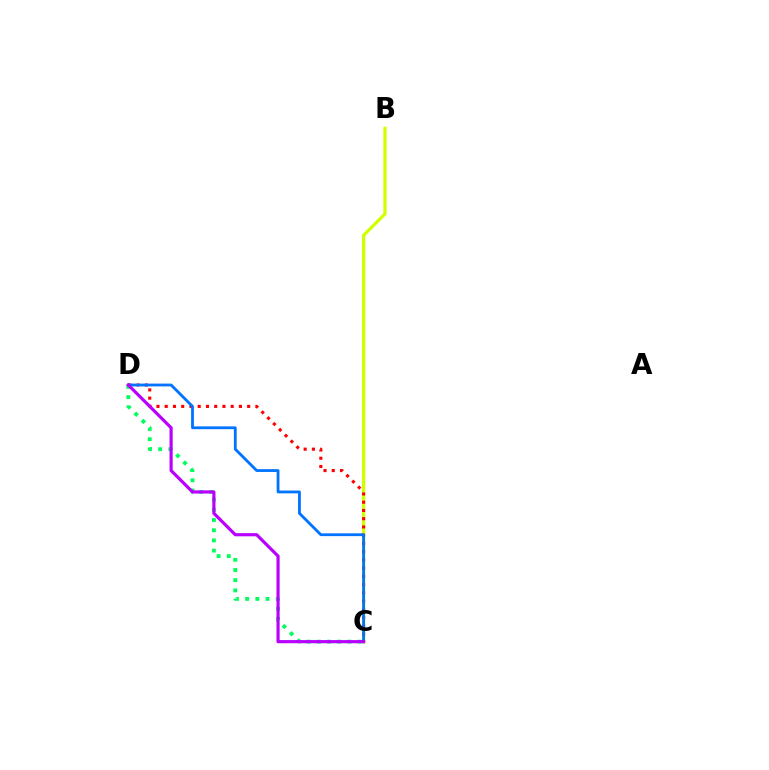{('B', 'C'): [{'color': '#d1ff00', 'line_style': 'solid', 'thickness': 2.34}], ('C', 'D'): [{'color': '#ff0000', 'line_style': 'dotted', 'thickness': 2.24}, {'color': '#00ff5c', 'line_style': 'dotted', 'thickness': 2.77}, {'color': '#0074ff', 'line_style': 'solid', 'thickness': 2.03}, {'color': '#b900ff', 'line_style': 'solid', 'thickness': 2.28}]}